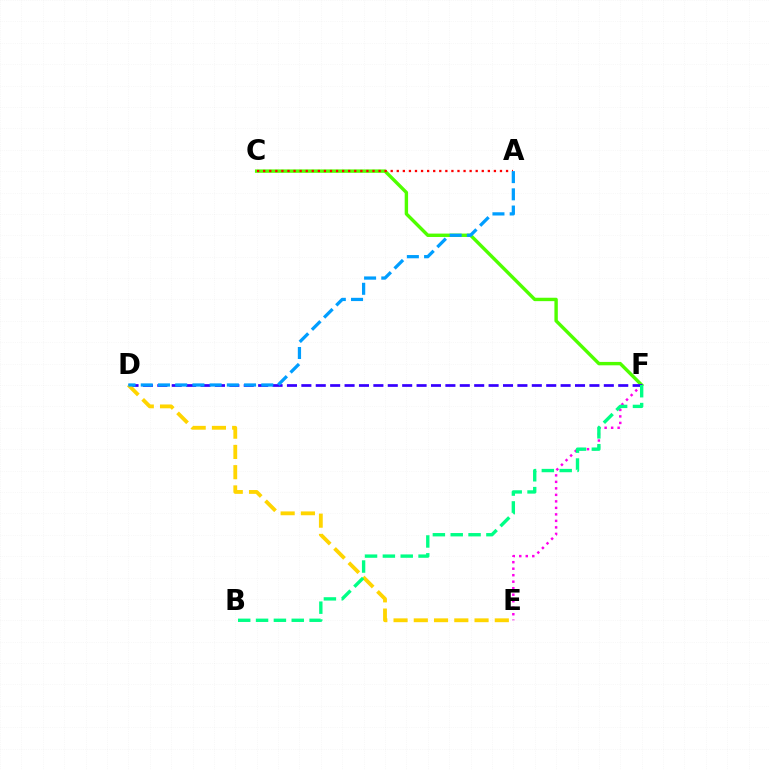{('E', 'F'): [{'color': '#ff00ed', 'line_style': 'dotted', 'thickness': 1.77}], ('C', 'F'): [{'color': '#4fff00', 'line_style': 'solid', 'thickness': 2.45}], ('D', 'F'): [{'color': '#3700ff', 'line_style': 'dashed', 'thickness': 1.96}], ('D', 'E'): [{'color': '#ffd500', 'line_style': 'dashed', 'thickness': 2.75}], ('A', 'C'): [{'color': '#ff0000', 'line_style': 'dotted', 'thickness': 1.65}], ('B', 'F'): [{'color': '#00ff86', 'line_style': 'dashed', 'thickness': 2.42}], ('A', 'D'): [{'color': '#009eff', 'line_style': 'dashed', 'thickness': 2.34}]}